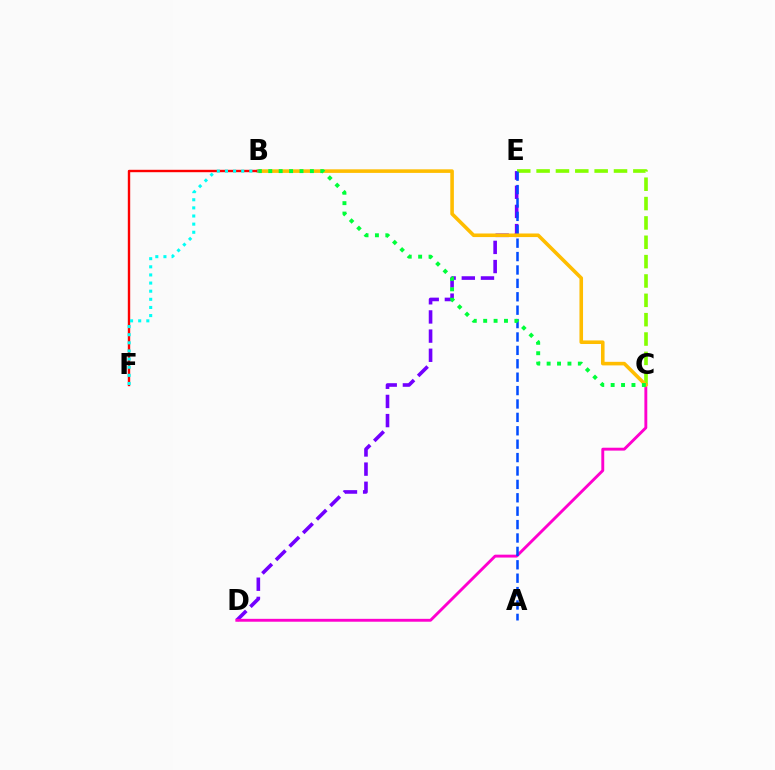{('D', 'E'): [{'color': '#7200ff', 'line_style': 'dashed', 'thickness': 2.6}], ('C', 'E'): [{'color': '#84ff00', 'line_style': 'dashed', 'thickness': 2.63}], ('C', 'D'): [{'color': '#ff00cf', 'line_style': 'solid', 'thickness': 2.08}], ('A', 'E'): [{'color': '#004bff', 'line_style': 'dashed', 'thickness': 1.82}], ('B', 'C'): [{'color': '#ffbd00', 'line_style': 'solid', 'thickness': 2.58}, {'color': '#00ff39', 'line_style': 'dotted', 'thickness': 2.83}], ('B', 'F'): [{'color': '#ff0000', 'line_style': 'solid', 'thickness': 1.73}, {'color': '#00fff6', 'line_style': 'dotted', 'thickness': 2.21}]}